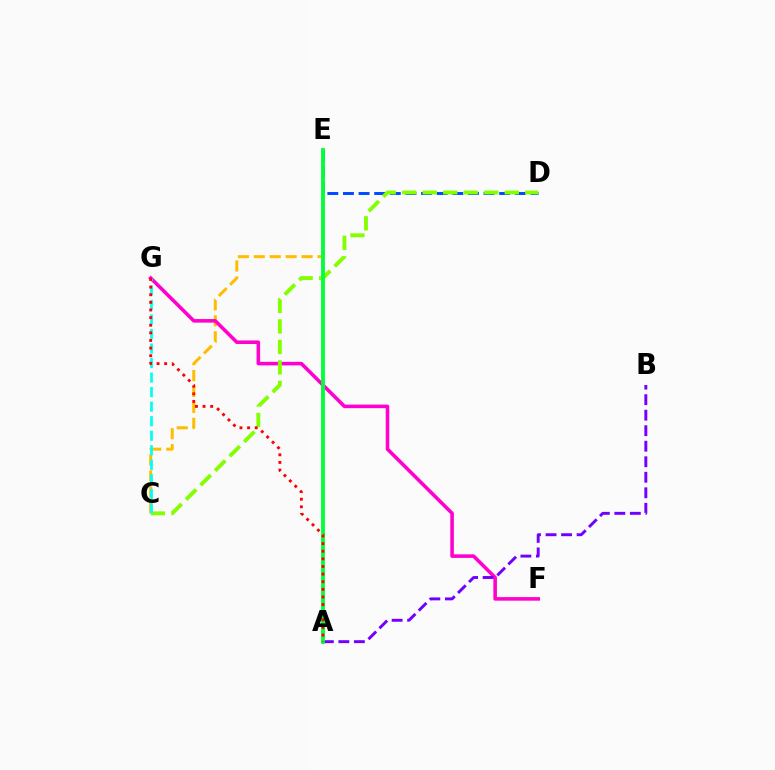{('C', 'E'): [{'color': '#ffbd00', 'line_style': 'dashed', 'thickness': 2.16}], ('D', 'E'): [{'color': '#004bff', 'line_style': 'dashed', 'thickness': 2.12}], ('F', 'G'): [{'color': '#ff00cf', 'line_style': 'solid', 'thickness': 2.57}], ('C', 'D'): [{'color': '#84ff00', 'line_style': 'dashed', 'thickness': 2.79}], ('A', 'B'): [{'color': '#7200ff', 'line_style': 'dashed', 'thickness': 2.11}], ('A', 'E'): [{'color': '#00ff39', 'line_style': 'solid', 'thickness': 2.75}], ('C', 'G'): [{'color': '#00fff6', 'line_style': 'dashed', 'thickness': 1.97}], ('A', 'G'): [{'color': '#ff0000', 'line_style': 'dotted', 'thickness': 2.07}]}